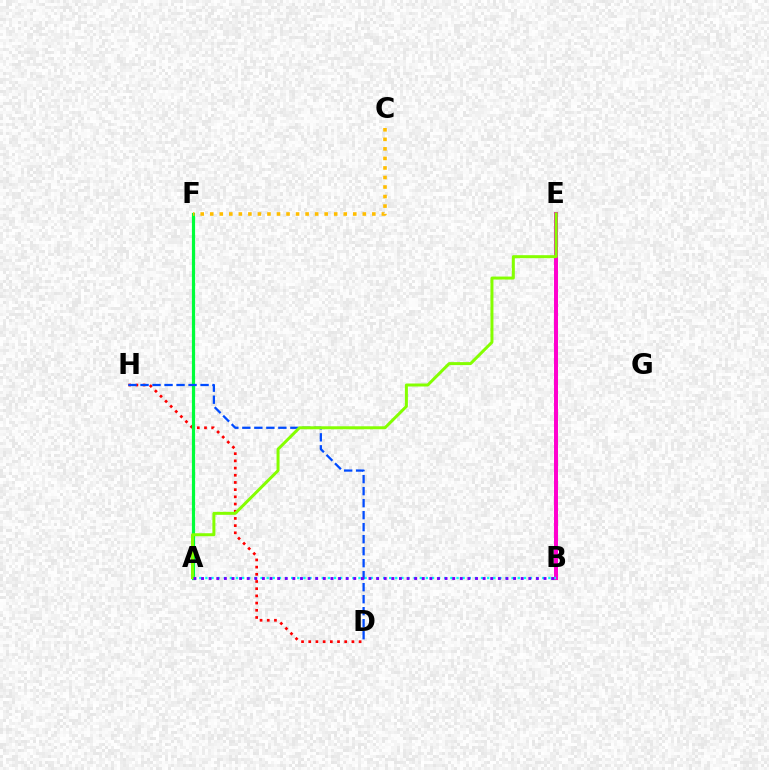{('D', 'H'): [{'color': '#ff0000', 'line_style': 'dotted', 'thickness': 1.95}, {'color': '#004bff', 'line_style': 'dashed', 'thickness': 1.63}], ('B', 'E'): [{'color': '#ff00cf', 'line_style': 'solid', 'thickness': 2.86}], ('A', 'F'): [{'color': '#00ff39', 'line_style': 'solid', 'thickness': 2.3}], ('A', 'B'): [{'color': '#00fff6', 'line_style': 'dotted', 'thickness': 1.66}, {'color': '#7200ff', 'line_style': 'dotted', 'thickness': 2.07}], ('A', 'E'): [{'color': '#84ff00', 'line_style': 'solid', 'thickness': 2.15}], ('C', 'F'): [{'color': '#ffbd00', 'line_style': 'dotted', 'thickness': 2.59}]}